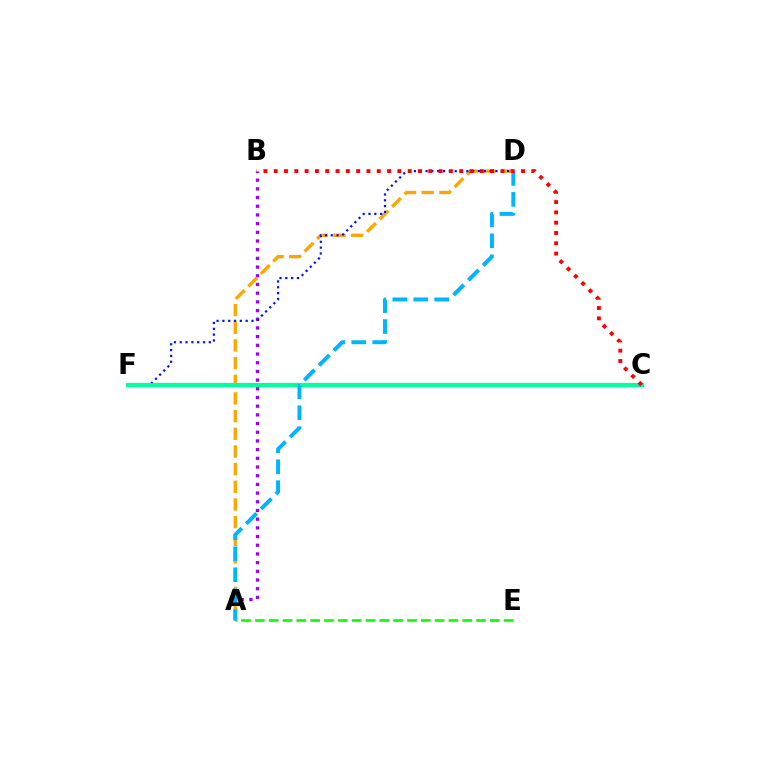{('A', 'B'): [{'color': '#9b00ff', 'line_style': 'dotted', 'thickness': 2.36}], ('C', 'F'): [{'color': '#ff00bd', 'line_style': 'solid', 'thickness': 2.35}, {'color': '#b3ff00', 'line_style': 'solid', 'thickness': 1.76}, {'color': '#00ff9d', 'line_style': 'solid', 'thickness': 2.98}], ('A', 'D'): [{'color': '#ffa500', 'line_style': 'dashed', 'thickness': 2.4}, {'color': '#00b5ff', 'line_style': 'dashed', 'thickness': 2.85}], ('D', 'F'): [{'color': '#0010ff', 'line_style': 'dotted', 'thickness': 1.58}], ('A', 'E'): [{'color': '#08ff00', 'line_style': 'dashed', 'thickness': 1.88}], ('B', 'C'): [{'color': '#ff0000', 'line_style': 'dotted', 'thickness': 2.8}]}